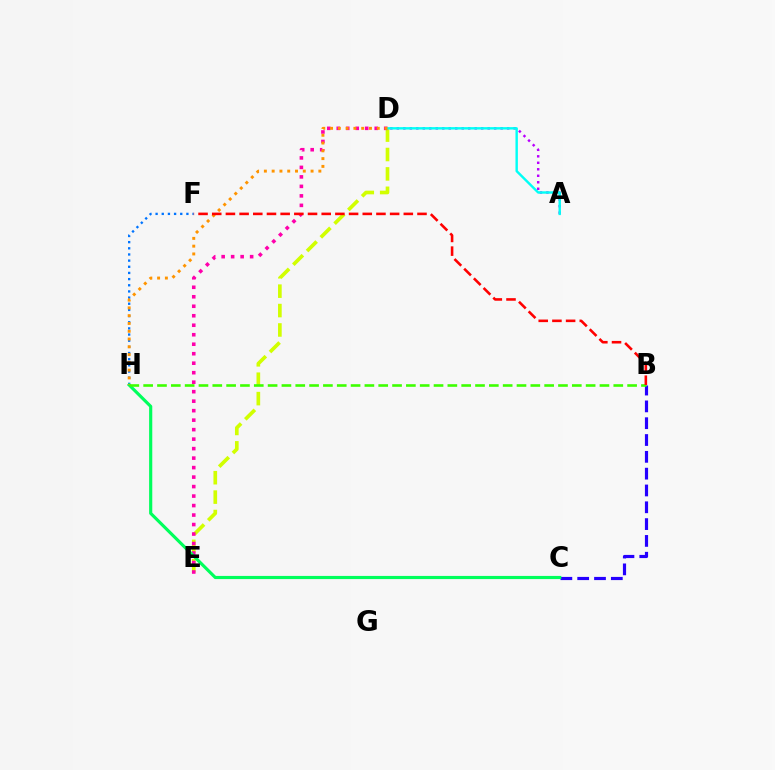{('A', 'D'): [{'color': '#b900ff', 'line_style': 'dotted', 'thickness': 1.76}, {'color': '#00fff6', 'line_style': 'solid', 'thickness': 1.74}], ('D', 'E'): [{'color': '#d1ff00', 'line_style': 'dashed', 'thickness': 2.64}, {'color': '#ff00ac', 'line_style': 'dotted', 'thickness': 2.58}], ('B', 'C'): [{'color': '#2500ff', 'line_style': 'dashed', 'thickness': 2.28}], ('F', 'H'): [{'color': '#0074ff', 'line_style': 'dotted', 'thickness': 1.67}], ('C', 'H'): [{'color': '#00ff5c', 'line_style': 'solid', 'thickness': 2.27}], ('D', 'H'): [{'color': '#ff9400', 'line_style': 'dotted', 'thickness': 2.11}], ('B', 'H'): [{'color': '#3dff00', 'line_style': 'dashed', 'thickness': 1.88}], ('B', 'F'): [{'color': '#ff0000', 'line_style': 'dashed', 'thickness': 1.86}]}